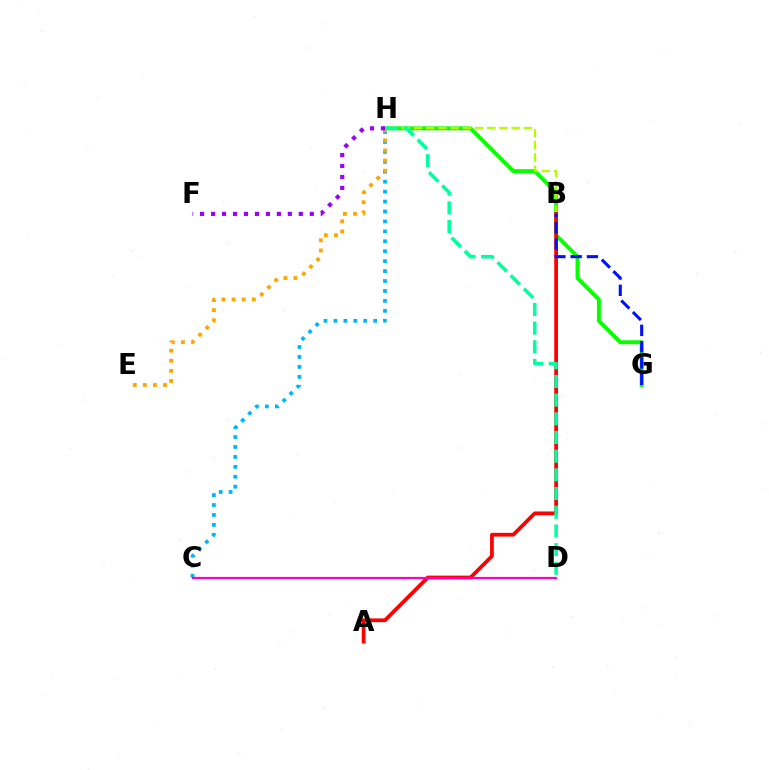{('G', 'H'): [{'color': '#08ff00', 'line_style': 'solid', 'thickness': 2.82}], ('B', 'H'): [{'color': '#b3ff00', 'line_style': 'dashed', 'thickness': 1.66}], ('C', 'H'): [{'color': '#00b5ff', 'line_style': 'dotted', 'thickness': 2.7}], ('A', 'B'): [{'color': '#ff0000', 'line_style': 'solid', 'thickness': 2.7}], ('B', 'G'): [{'color': '#0010ff', 'line_style': 'dashed', 'thickness': 2.22}], ('C', 'D'): [{'color': '#ff00bd', 'line_style': 'solid', 'thickness': 1.6}], ('E', 'H'): [{'color': '#ffa500', 'line_style': 'dotted', 'thickness': 2.75}], ('F', 'H'): [{'color': '#9b00ff', 'line_style': 'dotted', 'thickness': 2.98}], ('D', 'H'): [{'color': '#00ff9d', 'line_style': 'dashed', 'thickness': 2.54}]}